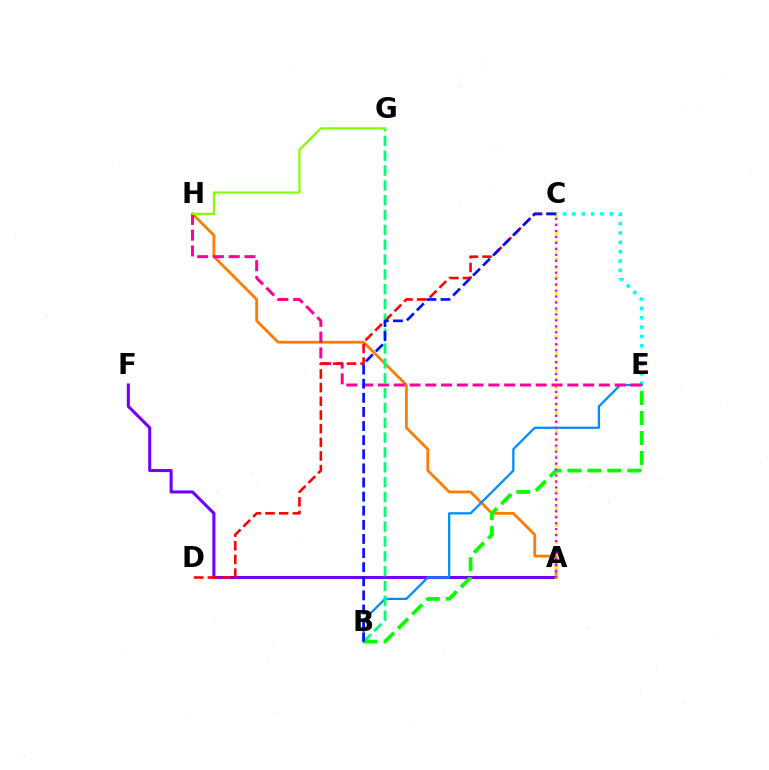{('A', 'F'): [{'color': '#7200ff', 'line_style': 'solid', 'thickness': 2.21}], ('A', 'H'): [{'color': '#ff7c00', 'line_style': 'solid', 'thickness': 2.02}], ('C', 'E'): [{'color': '#00fff6', 'line_style': 'dotted', 'thickness': 2.54}], ('B', 'E'): [{'color': '#008cff', 'line_style': 'solid', 'thickness': 1.63}, {'color': '#08ff00', 'line_style': 'dashed', 'thickness': 2.71}], ('E', 'H'): [{'color': '#ff0094', 'line_style': 'dashed', 'thickness': 2.14}], ('A', 'C'): [{'color': '#fcf500', 'line_style': 'dotted', 'thickness': 2.33}, {'color': '#ee00ff', 'line_style': 'dotted', 'thickness': 1.62}], ('C', 'D'): [{'color': '#ff0000', 'line_style': 'dashed', 'thickness': 1.86}], ('B', 'G'): [{'color': '#00ff74', 'line_style': 'dashed', 'thickness': 2.02}], ('G', 'H'): [{'color': '#84ff00', 'line_style': 'solid', 'thickness': 1.59}], ('B', 'C'): [{'color': '#0010ff', 'line_style': 'dashed', 'thickness': 1.92}]}